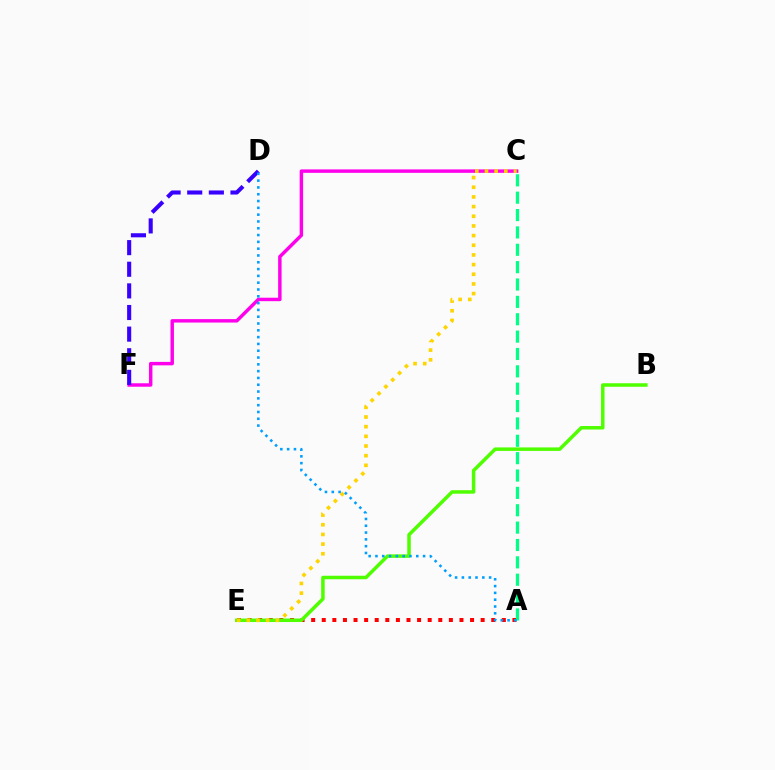{('A', 'E'): [{'color': '#ff0000', 'line_style': 'dotted', 'thickness': 2.88}], ('C', 'F'): [{'color': '#ff00ed', 'line_style': 'solid', 'thickness': 2.49}], ('B', 'E'): [{'color': '#4fff00', 'line_style': 'solid', 'thickness': 2.52}], ('A', 'C'): [{'color': '#00ff86', 'line_style': 'dashed', 'thickness': 2.36}], ('D', 'F'): [{'color': '#3700ff', 'line_style': 'dashed', 'thickness': 2.94}], ('C', 'E'): [{'color': '#ffd500', 'line_style': 'dotted', 'thickness': 2.63}], ('A', 'D'): [{'color': '#009eff', 'line_style': 'dotted', 'thickness': 1.85}]}